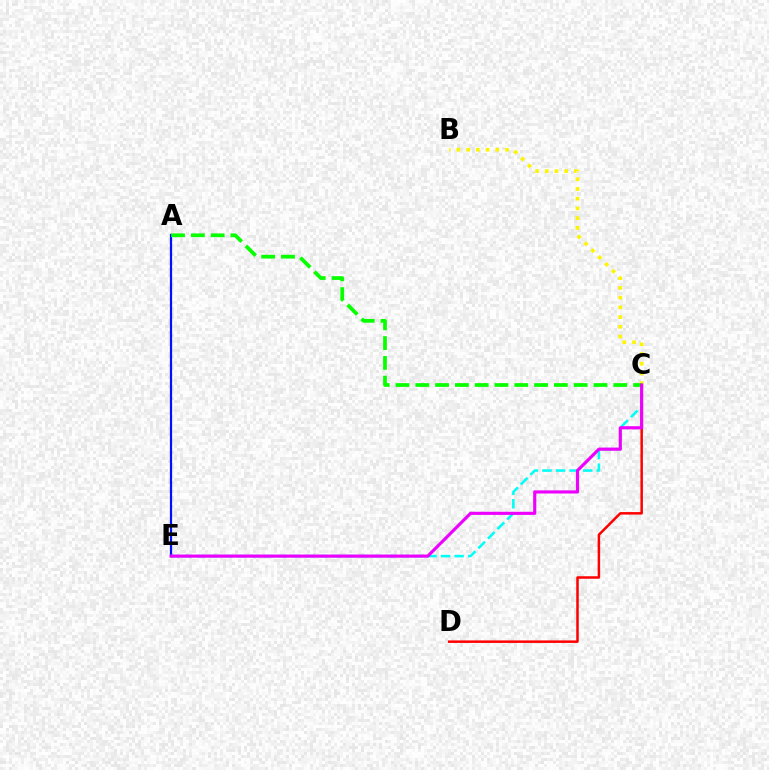{('C', 'D'): [{'color': '#ff0000', 'line_style': 'solid', 'thickness': 1.8}], ('B', 'C'): [{'color': '#fcf500', 'line_style': 'dotted', 'thickness': 2.64}], ('A', 'E'): [{'color': '#0010ff', 'line_style': 'solid', 'thickness': 1.6}], ('C', 'E'): [{'color': '#00fff6', 'line_style': 'dashed', 'thickness': 1.85}, {'color': '#ee00ff', 'line_style': 'solid', 'thickness': 2.26}], ('A', 'C'): [{'color': '#08ff00', 'line_style': 'dashed', 'thickness': 2.69}]}